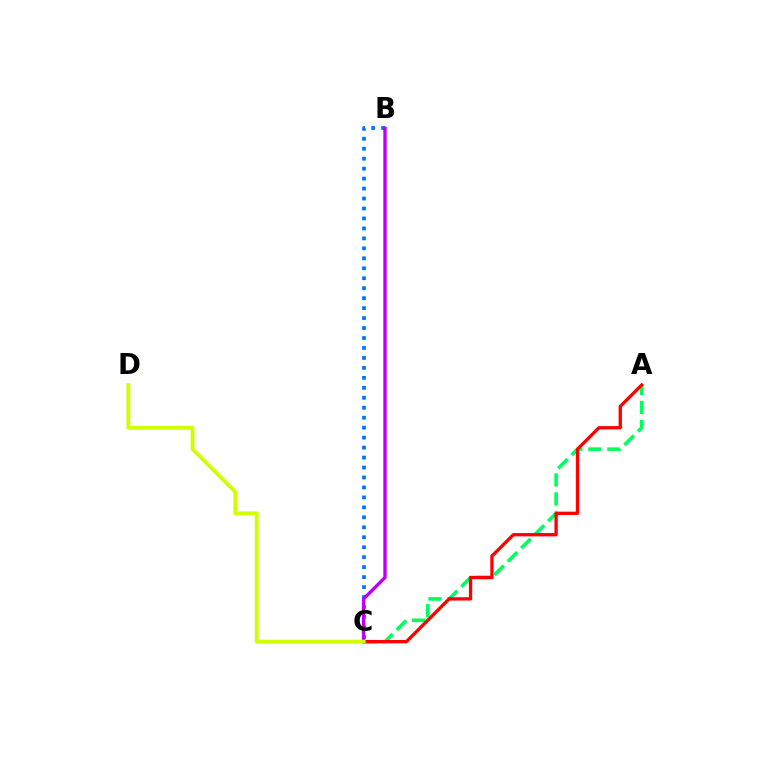{('B', 'C'): [{'color': '#0074ff', 'line_style': 'dotted', 'thickness': 2.71}, {'color': '#b900ff', 'line_style': 'solid', 'thickness': 2.43}], ('A', 'C'): [{'color': '#00ff5c', 'line_style': 'dashed', 'thickness': 2.58}, {'color': '#ff0000', 'line_style': 'solid', 'thickness': 2.39}], ('C', 'D'): [{'color': '#d1ff00', 'line_style': 'solid', 'thickness': 2.78}]}